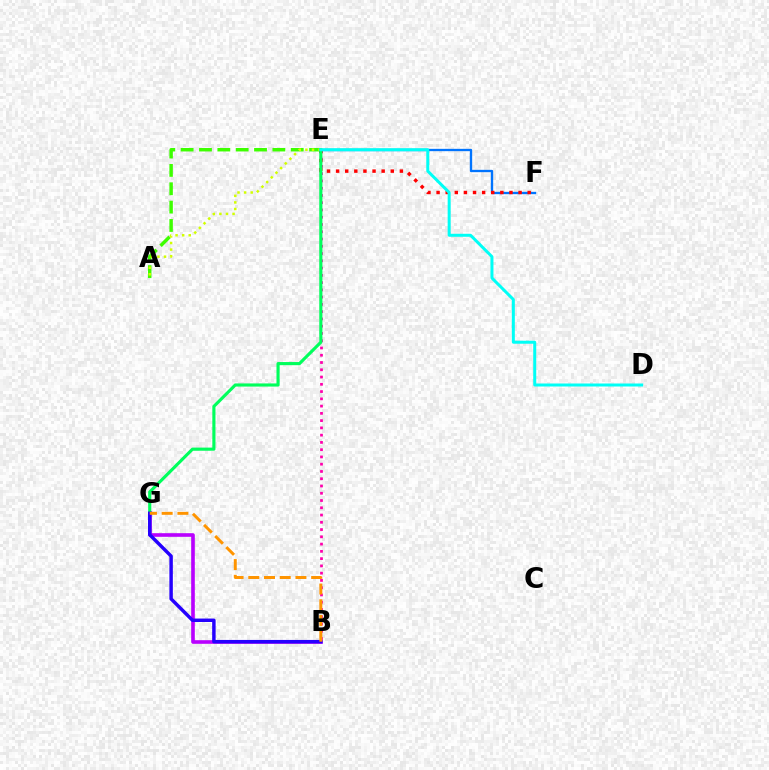{('B', 'E'): [{'color': '#ff00ac', 'line_style': 'dotted', 'thickness': 1.97}], ('A', 'E'): [{'color': '#3dff00', 'line_style': 'dashed', 'thickness': 2.49}, {'color': '#d1ff00', 'line_style': 'dotted', 'thickness': 1.79}], ('E', 'F'): [{'color': '#0074ff', 'line_style': 'solid', 'thickness': 1.68}, {'color': '#ff0000', 'line_style': 'dotted', 'thickness': 2.48}], ('B', 'G'): [{'color': '#b900ff', 'line_style': 'solid', 'thickness': 2.61}, {'color': '#2500ff', 'line_style': 'solid', 'thickness': 2.49}, {'color': '#ff9400', 'line_style': 'dashed', 'thickness': 2.14}], ('E', 'G'): [{'color': '#00ff5c', 'line_style': 'solid', 'thickness': 2.26}], ('D', 'E'): [{'color': '#00fff6', 'line_style': 'solid', 'thickness': 2.16}]}